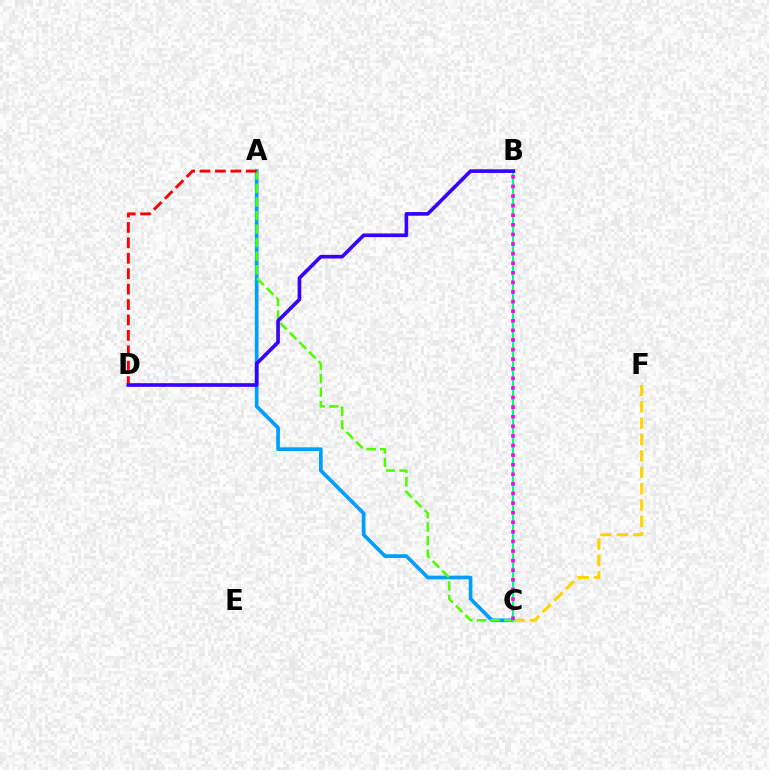{('A', 'C'): [{'color': '#009eff', 'line_style': 'solid', 'thickness': 2.66}, {'color': '#4fff00', 'line_style': 'dashed', 'thickness': 1.84}], ('C', 'F'): [{'color': '#ffd500', 'line_style': 'dashed', 'thickness': 2.22}], ('B', 'C'): [{'color': '#00ff86', 'line_style': 'solid', 'thickness': 1.55}, {'color': '#ff00ed', 'line_style': 'dotted', 'thickness': 2.61}], ('A', 'D'): [{'color': '#ff0000', 'line_style': 'dashed', 'thickness': 2.09}], ('B', 'D'): [{'color': '#3700ff', 'line_style': 'solid', 'thickness': 2.62}]}